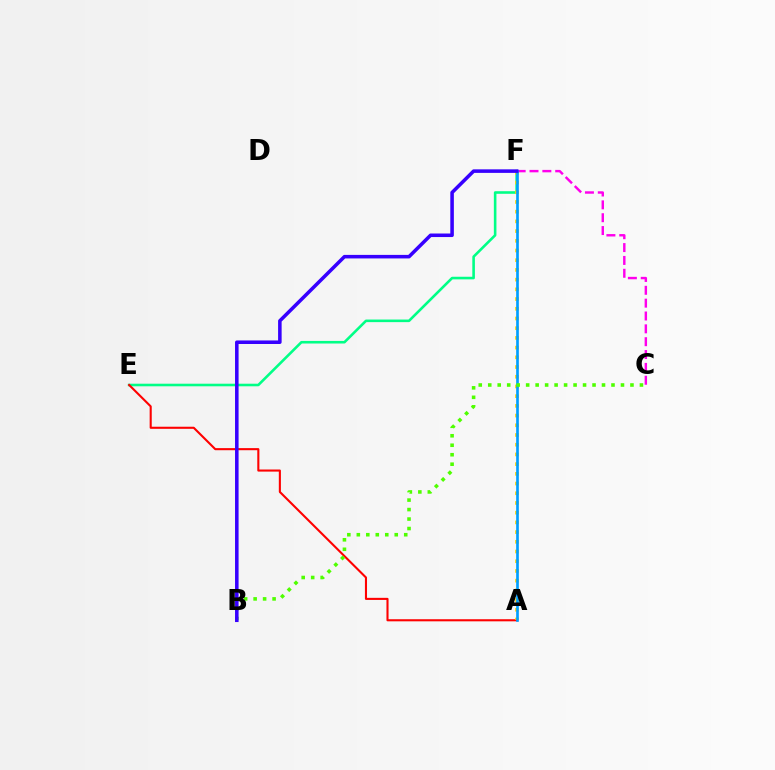{('E', 'F'): [{'color': '#00ff86', 'line_style': 'solid', 'thickness': 1.86}], ('A', 'E'): [{'color': '#ff0000', 'line_style': 'solid', 'thickness': 1.51}], ('A', 'F'): [{'color': '#ffd500', 'line_style': 'dotted', 'thickness': 2.64}, {'color': '#009eff', 'line_style': 'solid', 'thickness': 1.92}], ('C', 'F'): [{'color': '#ff00ed', 'line_style': 'dashed', 'thickness': 1.75}], ('B', 'C'): [{'color': '#4fff00', 'line_style': 'dotted', 'thickness': 2.58}], ('B', 'F'): [{'color': '#3700ff', 'line_style': 'solid', 'thickness': 2.55}]}